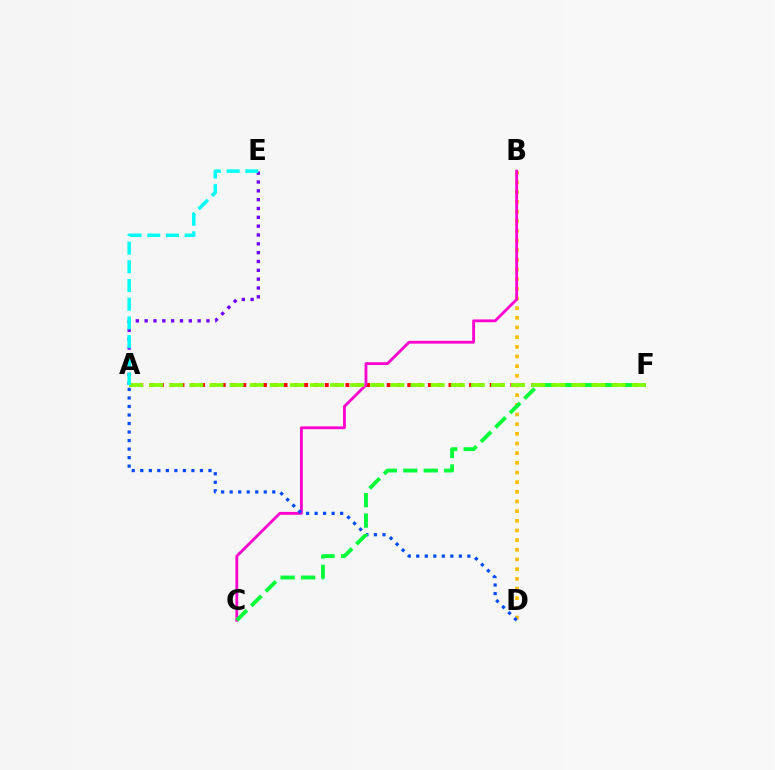{('A', 'F'): [{'color': '#ff0000', 'line_style': 'dotted', 'thickness': 2.8}, {'color': '#84ff00', 'line_style': 'dashed', 'thickness': 2.73}], ('B', 'D'): [{'color': '#ffbd00', 'line_style': 'dotted', 'thickness': 2.63}], ('A', 'E'): [{'color': '#7200ff', 'line_style': 'dotted', 'thickness': 2.4}, {'color': '#00fff6', 'line_style': 'dashed', 'thickness': 2.54}], ('B', 'C'): [{'color': '#ff00cf', 'line_style': 'solid', 'thickness': 2.03}], ('A', 'D'): [{'color': '#004bff', 'line_style': 'dotted', 'thickness': 2.32}], ('C', 'F'): [{'color': '#00ff39', 'line_style': 'dashed', 'thickness': 2.78}]}